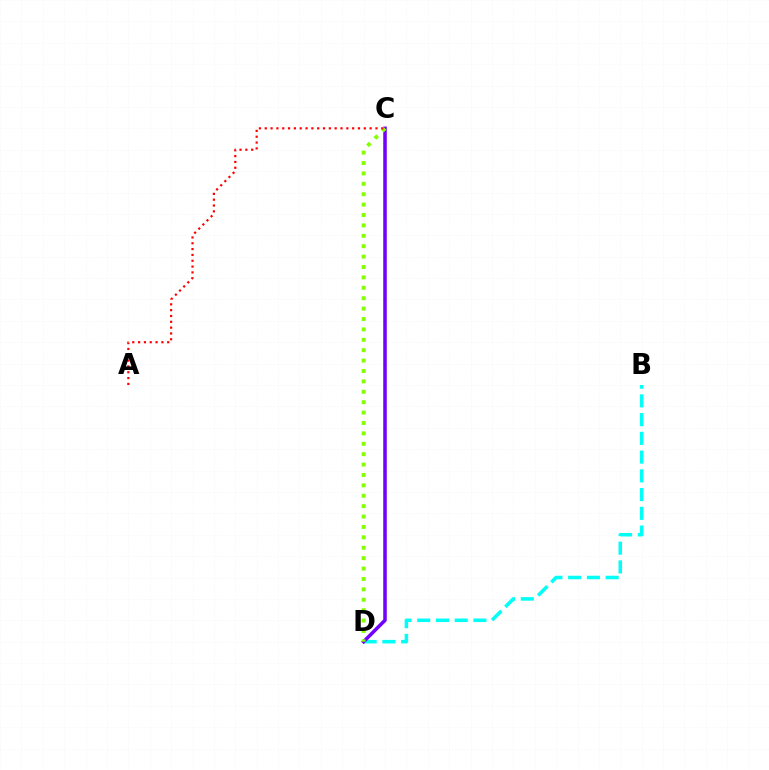{('B', 'D'): [{'color': '#00fff6', 'line_style': 'dashed', 'thickness': 2.55}], ('C', 'D'): [{'color': '#7200ff', 'line_style': 'solid', 'thickness': 2.54}, {'color': '#84ff00', 'line_style': 'dotted', 'thickness': 2.83}], ('A', 'C'): [{'color': '#ff0000', 'line_style': 'dotted', 'thickness': 1.58}]}